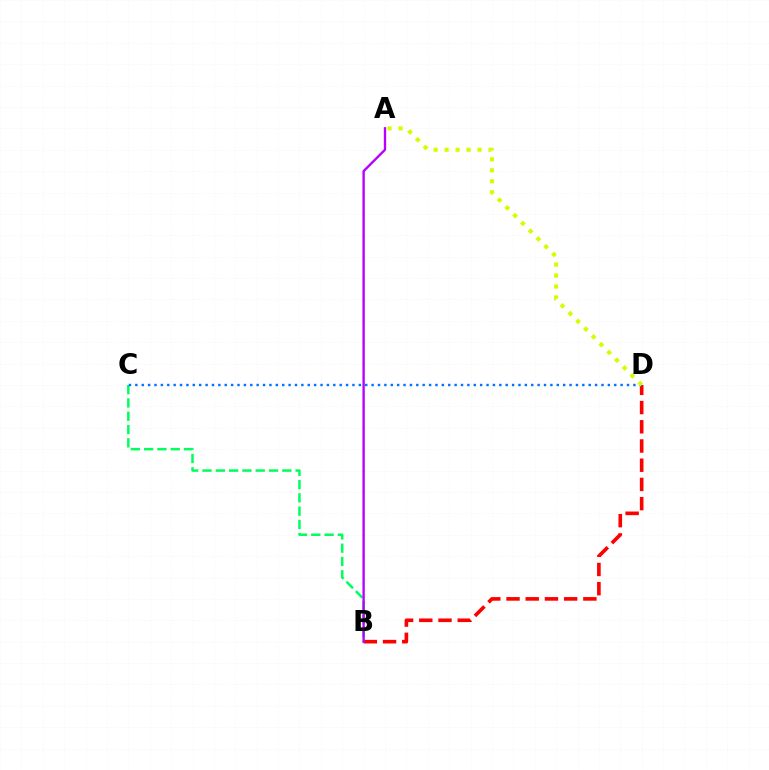{('B', 'D'): [{'color': '#ff0000', 'line_style': 'dashed', 'thickness': 2.61}], ('B', 'C'): [{'color': '#00ff5c', 'line_style': 'dashed', 'thickness': 1.81}], ('A', 'B'): [{'color': '#b900ff', 'line_style': 'solid', 'thickness': 1.7}], ('C', 'D'): [{'color': '#0074ff', 'line_style': 'dotted', 'thickness': 1.73}], ('A', 'D'): [{'color': '#d1ff00', 'line_style': 'dotted', 'thickness': 2.98}]}